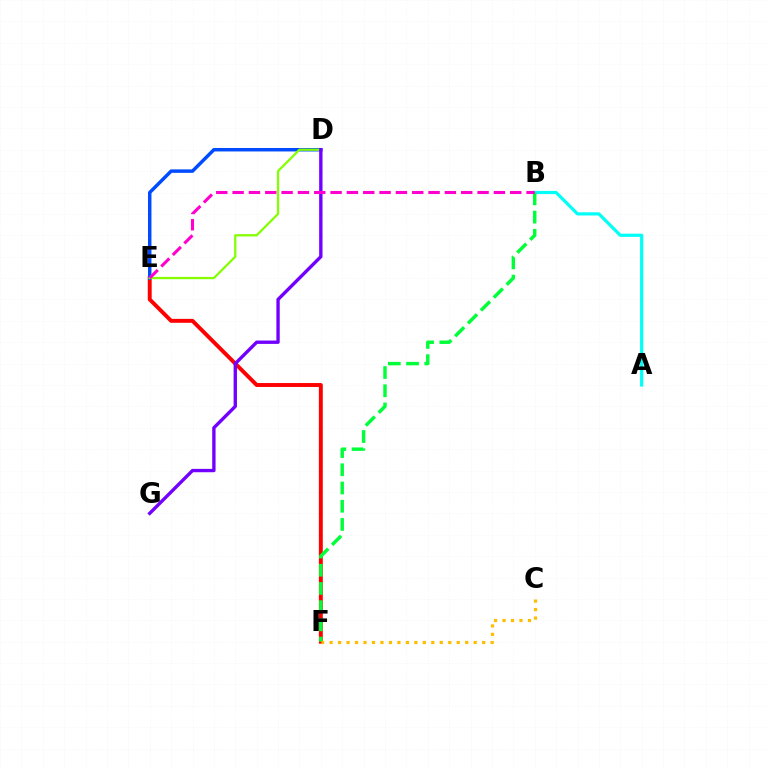{('E', 'F'): [{'color': '#ff0000', 'line_style': 'solid', 'thickness': 2.83}], ('A', 'B'): [{'color': '#00fff6', 'line_style': 'solid', 'thickness': 2.3}], ('D', 'E'): [{'color': '#004bff', 'line_style': 'solid', 'thickness': 2.49}, {'color': '#84ff00', 'line_style': 'solid', 'thickness': 1.62}], ('B', 'F'): [{'color': '#00ff39', 'line_style': 'dashed', 'thickness': 2.47}], ('C', 'F'): [{'color': '#ffbd00', 'line_style': 'dotted', 'thickness': 2.3}], ('D', 'G'): [{'color': '#7200ff', 'line_style': 'solid', 'thickness': 2.42}], ('B', 'E'): [{'color': '#ff00cf', 'line_style': 'dashed', 'thickness': 2.22}]}